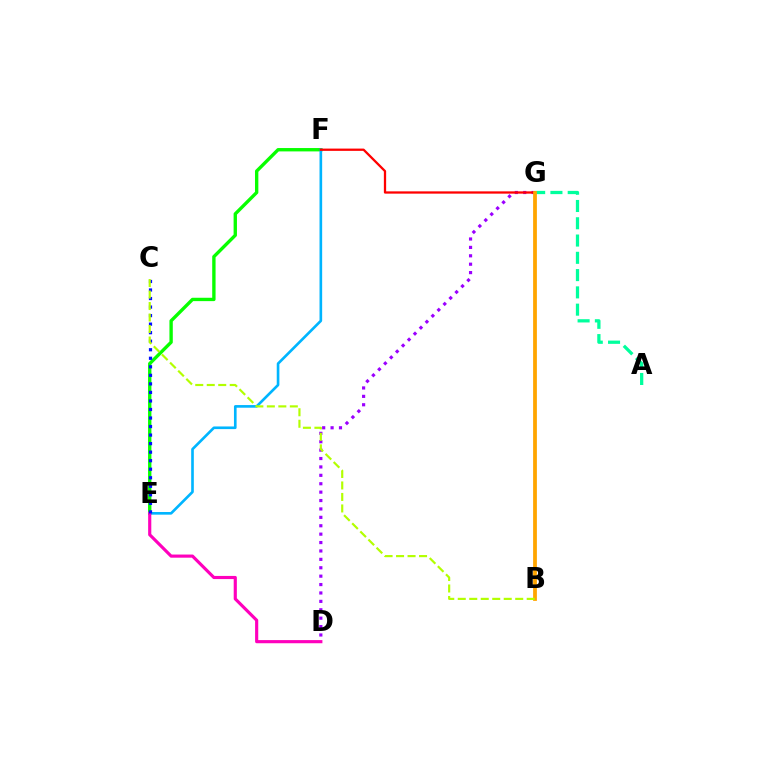{('D', 'G'): [{'color': '#9b00ff', 'line_style': 'dotted', 'thickness': 2.28}], ('E', 'F'): [{'color': '#08ff00', 'line_style': 'solid', 'thickness': 2.42}, {'color': '#00b5ff', 'line_style': 'solid', 'thickness': 1.9}], ('F', 'G'): [{'color': '#ff0000', 'line_style': 'solid', 'thickness': 1.64}], ('A', 'G'): [{'color': '#00ff9d', 'line_style': 'dashed', 'thickness': 2.35}], ('D', 'E'): [{'color': '#ff00bd', 'line_style': 'solid', 'thickness': 2.27}], ('C', 'E'): [{'color': '#0010ff', 'line_style': 'dotted', 'thickness': 2.32}], ('B', 'G'): [{'color': '#ffa500', 'line_style': 'solid', 'thickness': 2.72}], ('B', 'C'): [{'color': '#b3ff00', 'line_style': 'dashed', 'thickness': 1.56}]}